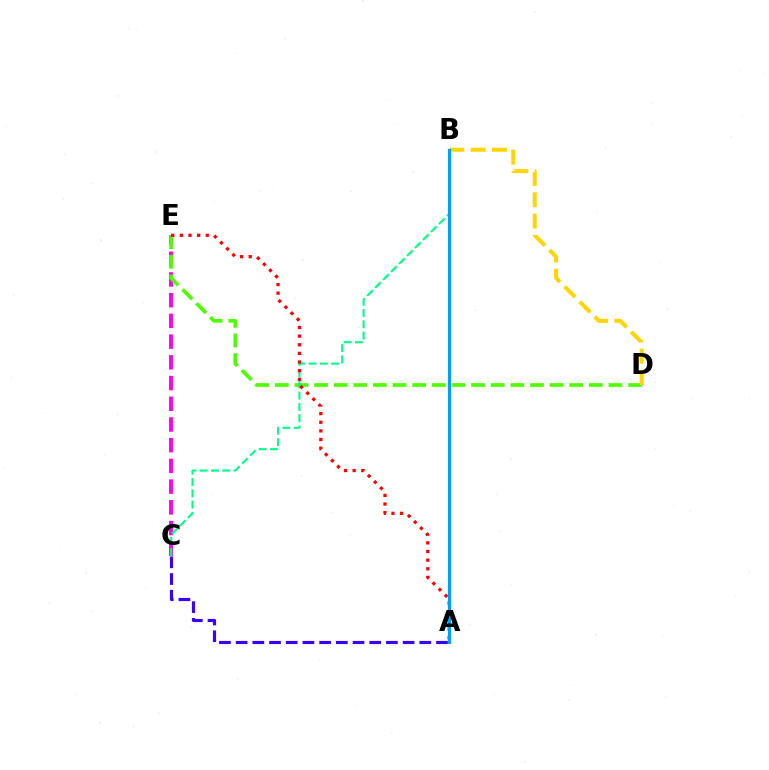{('C', 'E'): [{'color': '#ff00ed', 'line_style': 'dashed', 'thickness': 2.81}], ('D', 'E'): [{'color': '#4fff00', 'line_style': 'dashed', 'thickness': 2.67}], ('B', 'C'): [{'color': '#00ff86', 'line_style': 'dashed', 'thickness': 1.53}], ('A', 'C'): [{'color': '#3700ff', 'line_style': 'dashed', 'thickness': 2.27}], ('A', 'E'): [{'color': '#ff0000', 'line_style': 'dotted', 'thickness': 2.35}], ('B', 'D'): [{'color': '#ffd500', 'line_style': 'dashed', 'thickness': 2.9}], ('A', 'B'): [{'color': '#009eff', 'line_style': 'solid', 'thickness': 2.28}]}